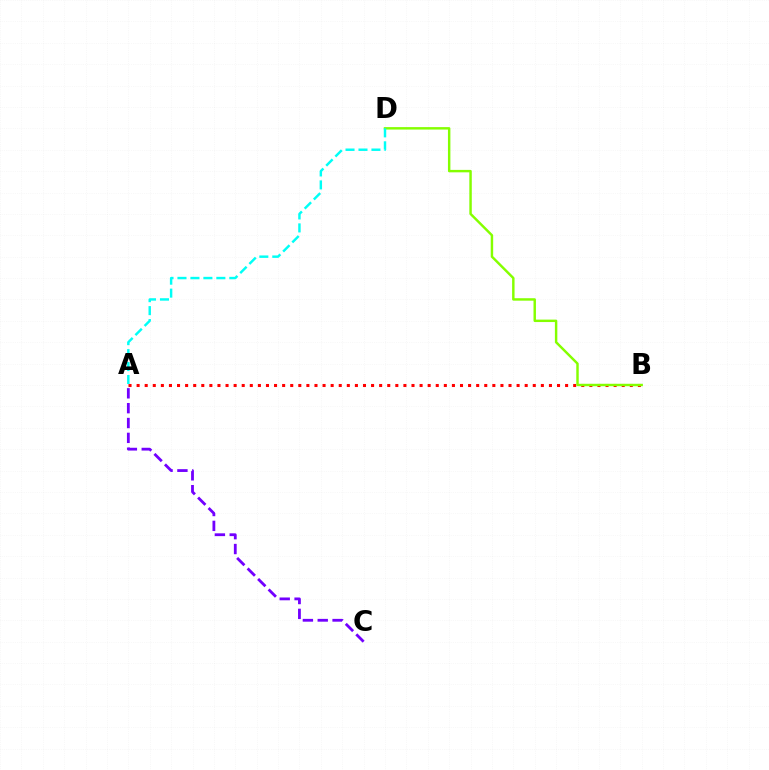{('A', 'B'): [{'color': '#ff0000', 'line_style': 'dotted', 'thickness': 2.2}], ('B', 'D'): [{'color': '#84ff00', 'line_style': 'solid', 'thickness': 1.76}], ('A', 'D'): [{'color': '#00fff6', 'line_style': 'dashed', 'thickness': 1.76}], ('A', 'C'): [{'color': '#7200ff', 'line_style': 'dashed', 'thickness': 2.02}]}